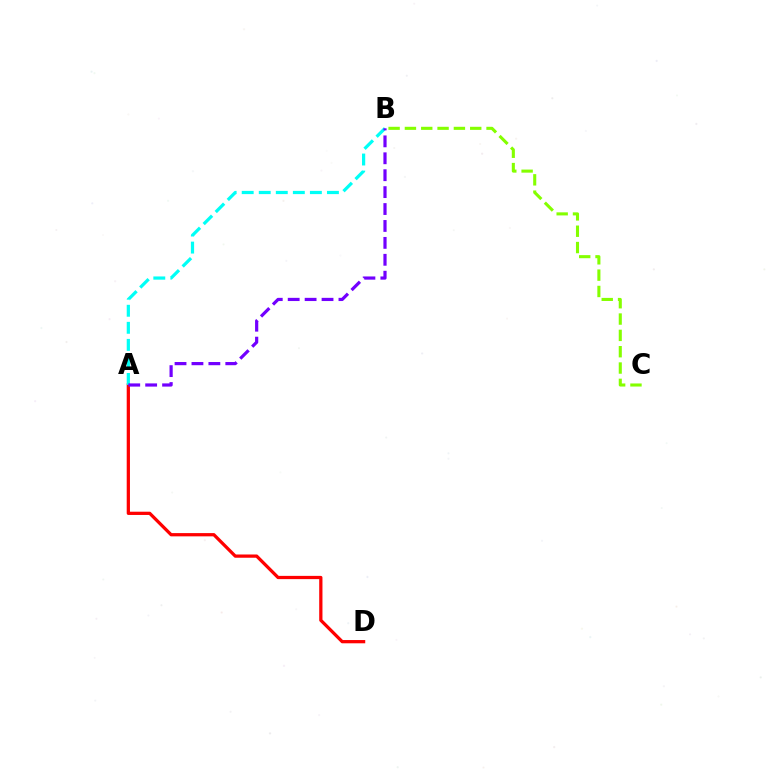{('A', 'D'): [{'color': '#ff0000', 'line_style': 'solid', 'thickness': 2.34}], ('A', 'B'): [{'color': '#00fff6', 'line_style': 'dashed', 'thickness': 2.32}, {'color': '#7200ff', 'line_style': 'dashed', 'thickness': 2.3}], ('B', 'C'): [{'color': '#84ff00', 'line_style': 'dashed', 'thickness': 2.22}]}